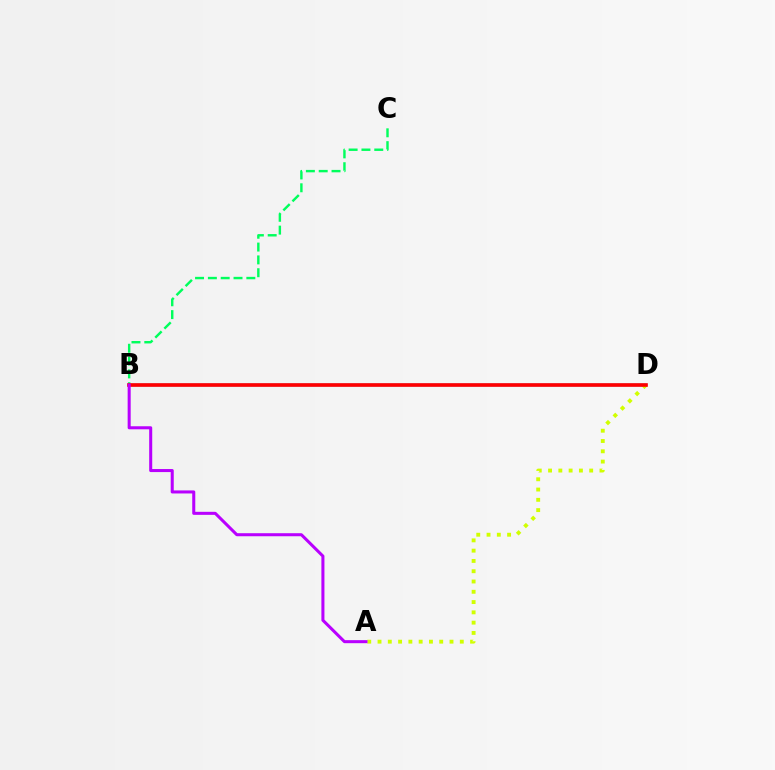{('B', 'D'): [{'color': '#0074ff', 'line_style': 'solid', 'thickness': 1.77}, {'color': '#ff0000', 'line_style': 'solid', 'thickness': 2.61}], ('B', 'C'): [{'color': '#00ff5c', 'line_style': 'dashed', 'thickness': 1.74}], ('A', 'D'): [{'color': '#d1ff00', 'line_style': 'dotted', 'thickness': 2.79}], ('A', 'B'): [{'color': '#b900ff', 'line_style': 'solid', 'thickness': 2.19}]}